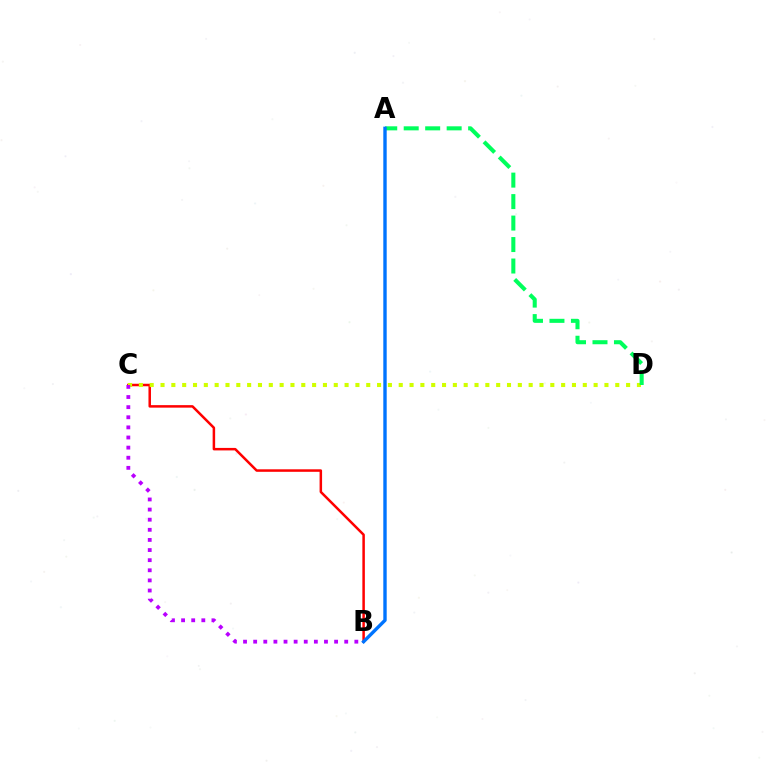{('B', 'C'): [{'color': '#ff0000', 'line_style': 'solid', 'thickness': 1.8}, {'color': '#b900ff', 'line_style': 'dotted', 'thickness': 2.75}], ('C', 'D'): [{'color': '#d1ff00', 'line_style': 'dotted', 'thickness': 2.94}], ('A', 'D'): [{'color': '#00ff5c', 'line_style': 'dashed', 'thickness': 2.92}], ('A', 'B'): [{'color': '#0074ff', 'line_style': 'solid', 'thickness': 2.44}]}